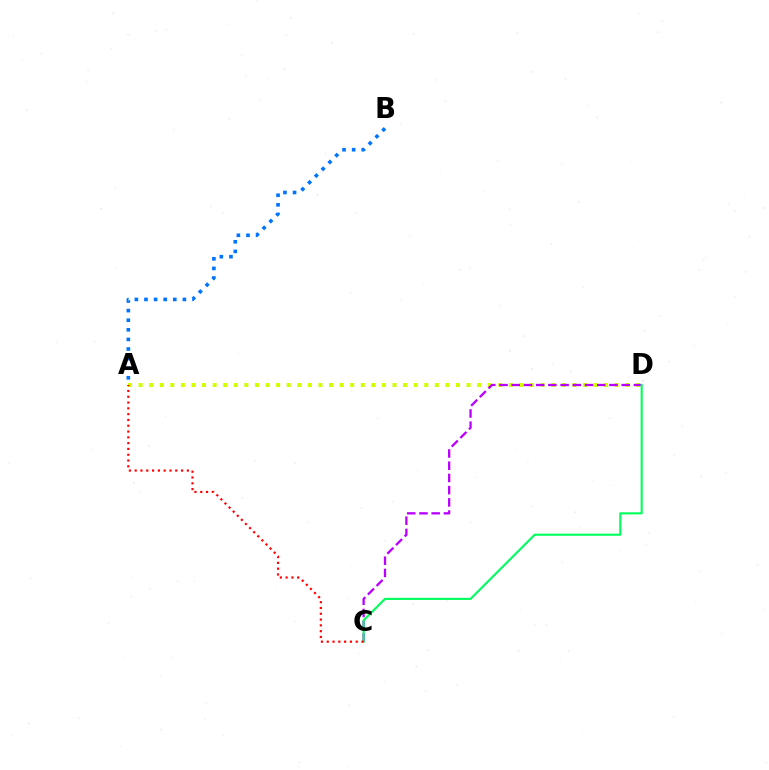{('A', 'D'): [{'color': '#d1ff00', 'line_style': 'dotted', 'thickness': 2.87}], ('C', 'D'): [{'color': '#b900ff', 'line_style': 'dashed', 'thickness': 1.66}, {'color': '#00ff5c', 'line_style': 'solid', 'thickness': 1.52}], ('A', 'B'): [{'color': '#0074ff', 'line_style': 'dotted', 'thickness': 2.61}], ('A', 'C'): [{'color': '#ff0000', 'line_style': 'dotted', 'thickness': 1.58}]}